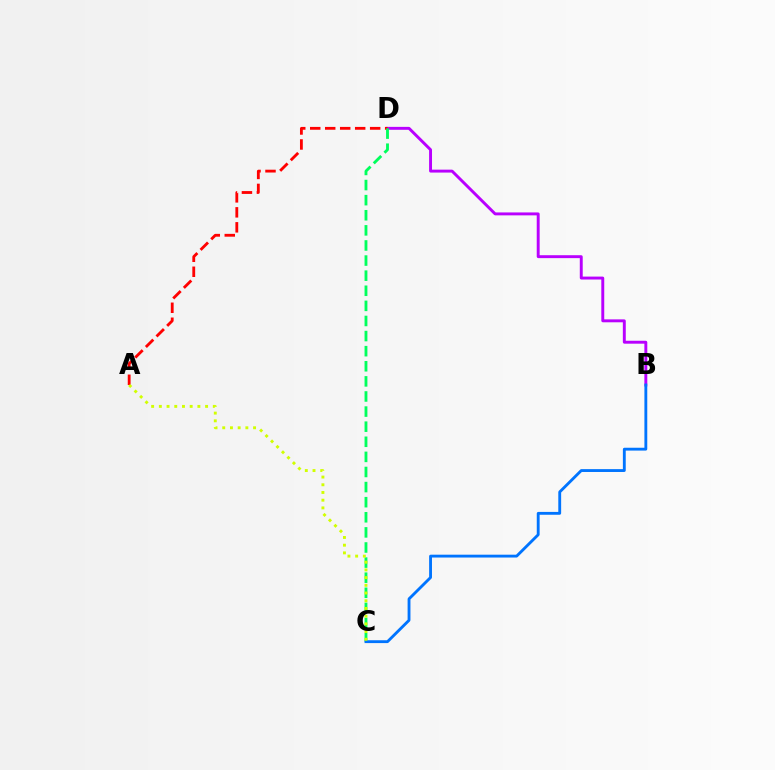{('B', 'D'): [{'color': '#b900ff', 'line_style': 'solid', 'thickness': 2.1}], ('A', 'D'): [{'color': '#ff0000', 'line_style': 'dashed', 'thickness': 2.04}], ('C', 'D'): [{'color': '#00ff5c', 'line_style': 'dashed', 'thickness': 2.05}], ('B', 'C'): [{'color': '#0074ff', 'line_style': 'solid', 'thickness': 2.05}], ('A', 'C'): [{'color': '#d1ff00', 'line_style': 'dotted', 'thickness': 2.09}]}